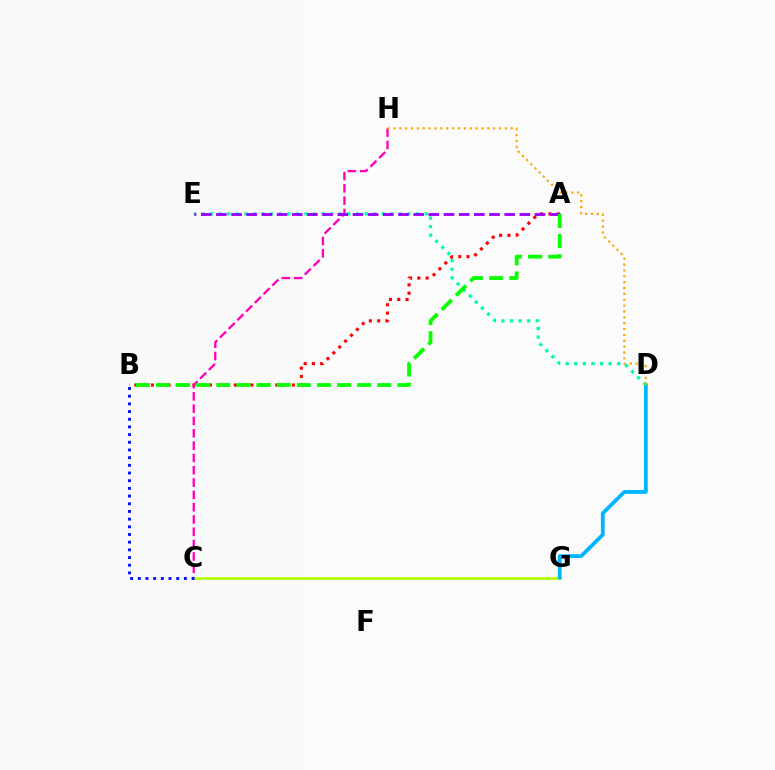{('A', 'B'): [{'color': '#ff0000', 'line_style': 'dotted', 'thickness': 2.25}, {'color': '#08ff00', 'line_style': 'dashed', 'thickness': 2.73}], ('C', 'H'): [{'color': '#ff00bd', 'line_style': 'dashed', 'thickness': 1.67}], ('C', 'G'): [{'color': '#b3ff00', 'line_style': 'solid', 'thickness': 1.94}], ('D', 'G'): [{'color': '#00b5ff', 'line_style': 'solid', 'thickness': 2.71}], ('D', 'E'): [{'color': '#00ff9d', 'line_style': 'dotted', 'thickness': 2.33}], ('A', 'E'): [{'color': '#9b00ff', 'line_style': 'dashed', 'thickness': 2.06}], ('D', 'H'): [{'color': '#ffa500', 'line_style': 'dotted', 'thickness': 1.59}], ('B', 'C'): [{'color': '#0010ff', 'line_style': 'dotted', 'thickness': 2.09}]}